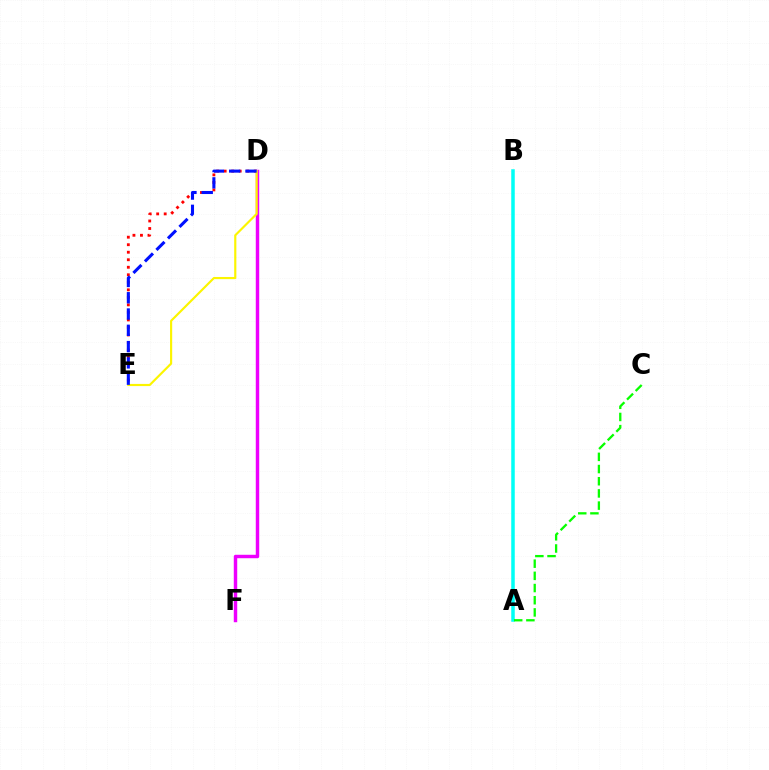{('D', 'F'): [{'color': '#ee00ff', 'line_style': 'solid', 'thickness': 2.48}], ('A', 'B'): [{'color': '#00fff6', 'line_style': 'solid', 'thickness': 2.53}], ('A', 'C'): [{'color': '#08ff00', 'line_style': 'dashed', 'thickness': 1.66}], ('D', 'E'): [{'color': '#ff0000', 'line_style': 'dotted', 'thickness': 2.04}, {'color': '#fcf500', 'line_style': 'solid', 'thickness': 1.56}, {'color': '#0010ff', 'line_style': 'dashed', 'thickness': 2.21}]}